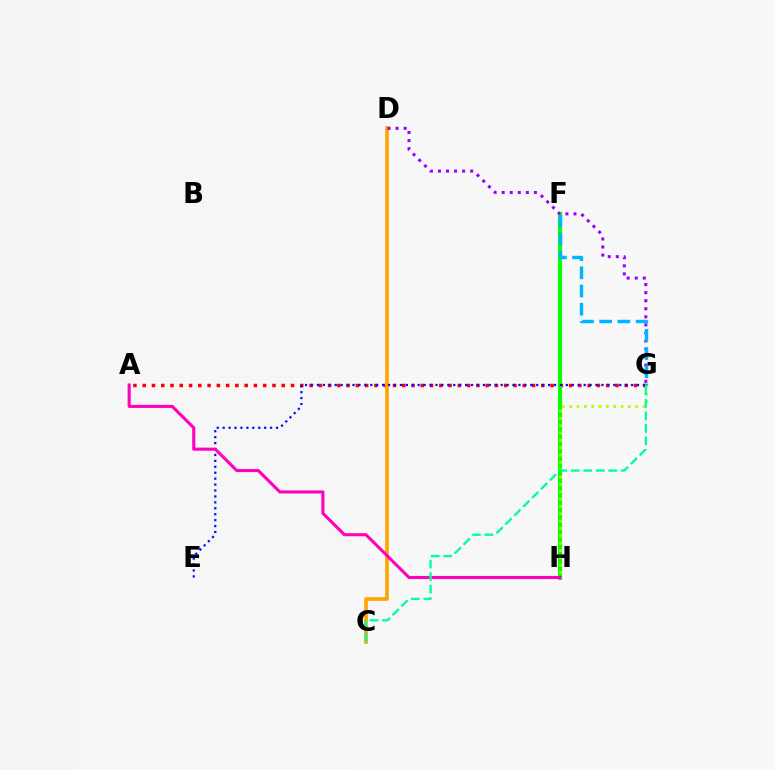{('A', 'G'): [{'color': '#ff0000', 'line_style': 'dotted', 'thickness': 2.52}], ('C', 'D'): [{'color': '#ffa500', 'line_style': 'solid', 'thickness': 2.66}], ('F', 'H'): [{'color': '#08ff00', 'line_style': 'solid', 'thickness': 2.99}], ('D', 'G'): [{'color': '#9b00ff', 'line_style': 'dotted', 'thickness': 2.19}], ('E', 'G'): [{'color': '#0010ff', 'line_style': 'dotted', 'thickness': 1.61}], ('G', 'H'): [{'color': '#b3ff00', 'line_style': 'dotted', 'thickness': 1.99}], ('F', 'G'): [{'color': '#00b5ff', 'line_style': 'dashed', 'thickness': 2.48}], ('A', 'H'): [{'color': '#ff00bd', 'line_style': 'solid', 'thickness': 2.22}], ('C', 'G'): [{'color': '#00ff9d', 'line_style': 'dashed', 'thickness': 1.7}]}